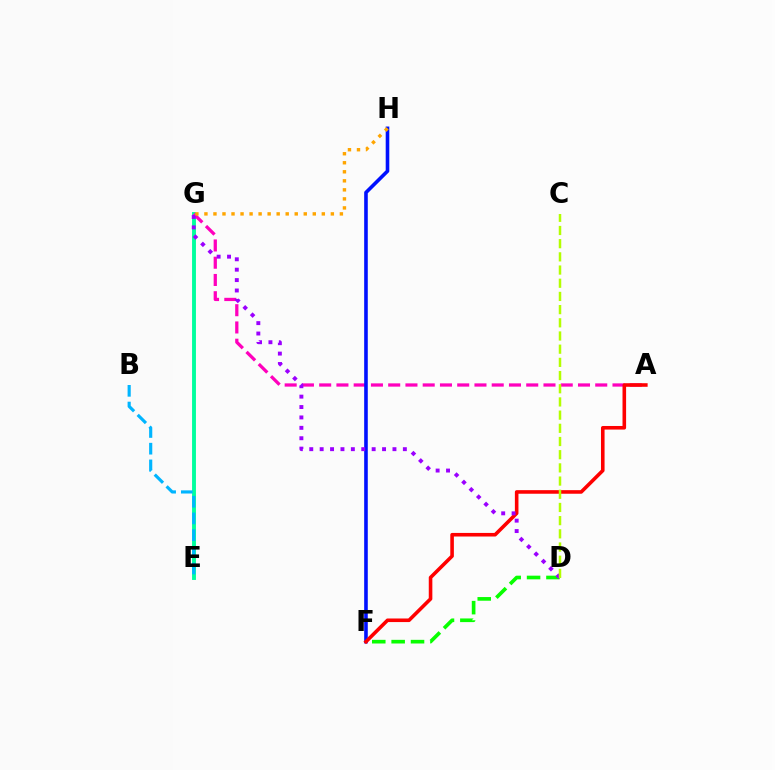{('D', 'F'): [{'color': '#08ff00', 'line_style': 'dashed', 'thickness': 2.63}], ('E', 'G'): [{'color': '#00ff9d', 'line_style': 'solid', 'thickness': 2.8}], ('A', 'G'): [{'color': '#ff00bd', 'line_style': 'dashed', 'thickness': 2.34}], ('F', 'H'): [{'color': '#0010ff', 'line_style': 'solid', 'thickness': 2.59}], ('A', 'F'): [{'color': '#ff0000', 'line_style': 'solid', 'thickness': 2.58}], ('B', 'E'): [{'color': '#00b5ff', 'line_style': 'dashed', 'thickness': 2.27}], ('D', 'G'): [{'color': '#9b00ff', 'line_style': 'dotted', 'thickness': 2.83}], ('C', 'D'): [{'color': '#b3ff00', 'line_style': 'dashed', 'thickness': 1.79}], ('G', 'H'): [{'color': '#ffa500', 'line_style': 'dotted', 'thickness': 2.45}]}